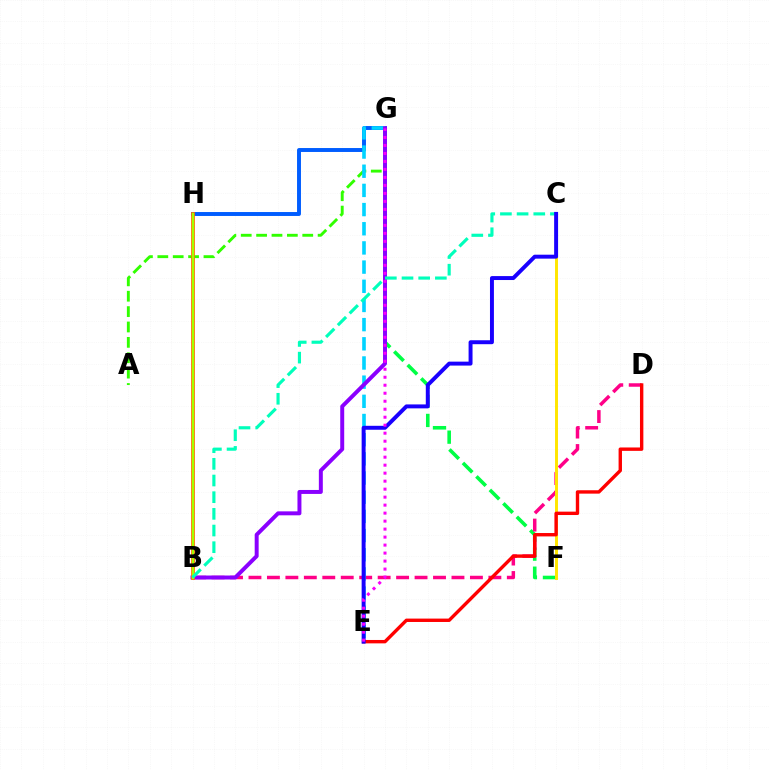{('F', 'G'): [{'color': '#00ff45', 'line_style': 'dashed', 'thickness': 2.59}], ('A', 'G'): [{'color': '#31ff00', 'line_style': 'dashed', 'thickness': 2.09}], ('B', 'D'): [{'color': '#ff0088', 'line_style': 'dashed', 'thickness': 2.51}], ('G', 'H'): [{'color': '#005dff', 'line_style': 'solid', 'thickness': 2.83}], ('E', 'G'): [{'color': '#00d3ff', 'line_style': 'dashed', 'thickness': 2.61}, {'color': '#fa00f9', 'line_style': 'dotted', 'thickness': 2.17}], ('B', 'G'): [{'color': '#8a00ff', 'line_style': 'solid', 'thickness': 2.85}], ('B', 'H'): [{'color': '#ff7000', 'line_style': 'solid', 'thickness': 2.71}, {'color': '#a2ff00', 'line_style': 'solid', 'thickness': 1.53}], ('C', 'F'): [{'color': '#ffe600', 'line_style': 'solid', 'thickness': 2.13}], ('D', 'E'): [{'color': '#ff0000', 'line_style': 'solid', 'thickness': 2.44}], ('B', 'C'): [{'color': '#00ffbb', 'line_style': 'dashed', 'thickness': 2.26}], ('C', 'E'): [{'color': '#1900ff', 'line_style': 'solid', 'thickness': 2.84}]}